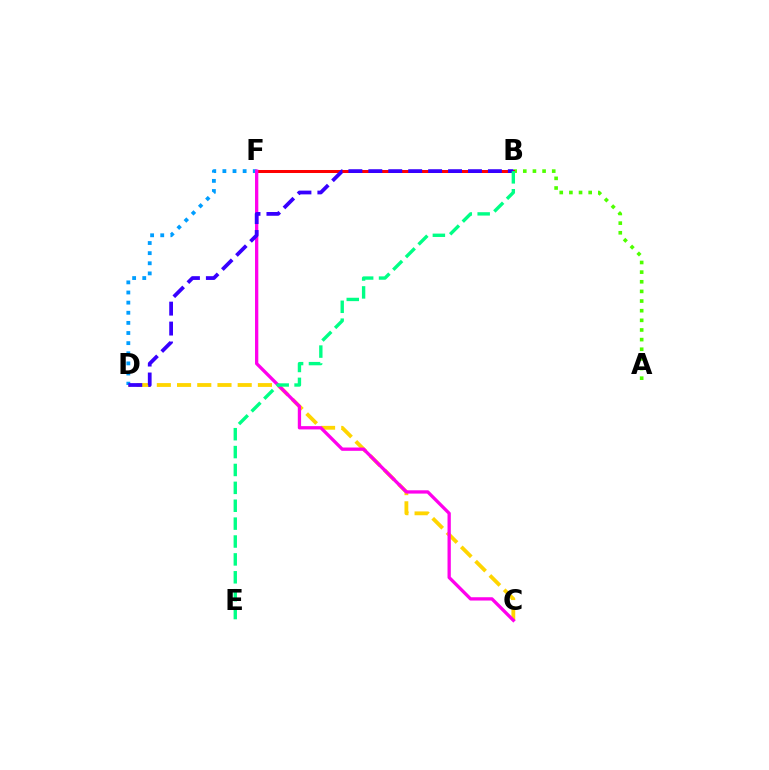{('C', 'D'): [{'color': '#ffd500', 'line_style': 'dashed', 'thickness': 2.75}], ('D', 'F'): [{'color': '#009eff', 'line_style': 'dotted', 'thickness': 2.75}], ('A', 'B'): [{'color': '#4fff00', 'line_style': 'dotted', 'thickness': 2.62}], ('B', 'F'): [{'color': '#ff0000', 'line_style': 'solid', 'thickness': 2.17}], ('C', 'F'): [{'color': '#ff00ed', 'line_style': 'solid', 'thickness': 2.38}], ('B', 'D'): [{'color': '#3700ff', 'line_style': 'dashed', 'thickness': 2.71}], ('B', 'E'): [{'color': '#00ff86', 'line_style': 'dashed', 'thickness': 2.43}]}